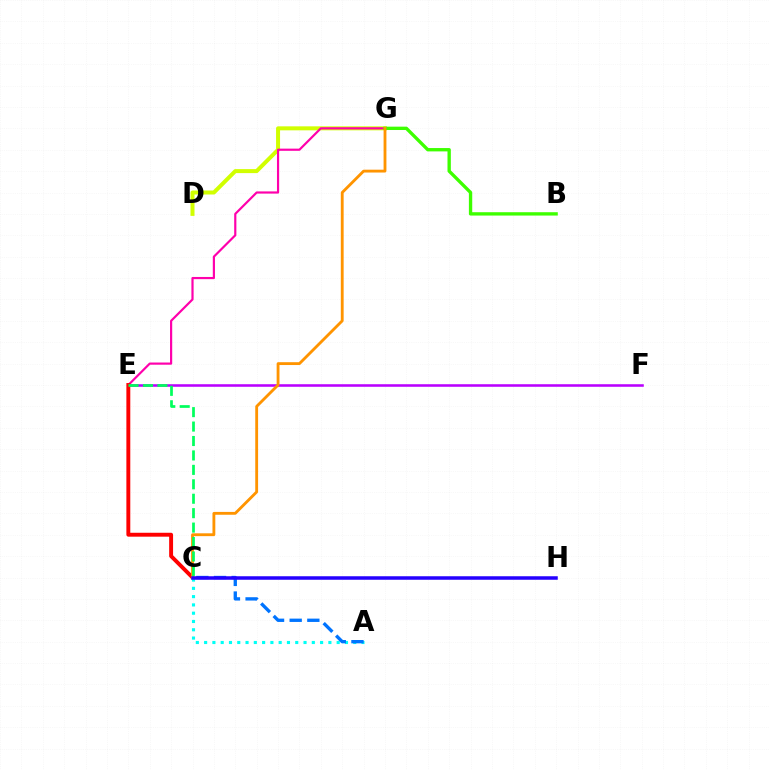{('E', 'F'): [{'color': '#b900ff', 'line_style': 'solid', 'thickness': 1.84}], ('D', 'G'): [{'color': '#d1ff00', 'line_style': 'solid', 'thickness': 2.88}], ('E', 'G'): [{'color': '#ff00ac', 'line_style': 'solid', 'thickness': 1.57}], ('B', 'G'): [{'color': '#3dff00', 'line_style': 'solid', 'thickness': 2.41}], ('C', 'E'): [{'color': '#ff0000', 'line_style': 'solid', 'thickness': 2.82}, {'color': '#00ff5c', 'line_style': 'dashed', 'thickness': 1.96}], ('C', 'G'): [{'color': '#ff9400', 'line_style': 'solid', 'thickness': 2.04}], ('A', 'C'): [{'color': '#00fff6', 'line_style': 'dotted', 'thickness': 2.25}, {'color': '#0074ff', 'line_style': 'dashed', 'thickness': 2.4}], ('C', 'H'): [{'color': '#2500ff', 'line_style': 'solid', 'thickness': 2.53}]}